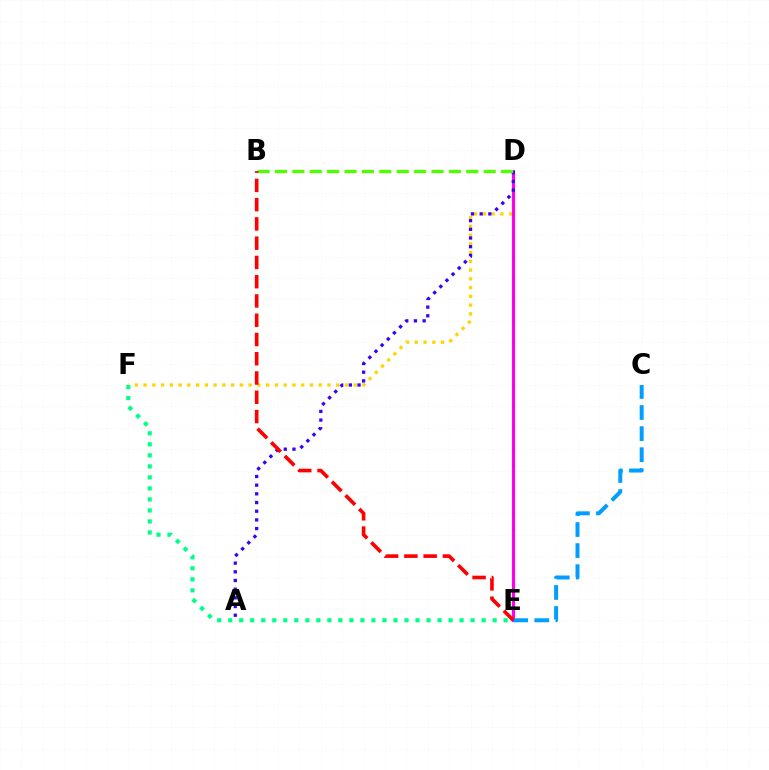{('D', 'F'): [{'color': '#ffd500', 'line_style': 'dotted', 'thickness': 2.38}], ('D', 'E'): [{'color': '#ff00ed', 'line_style': 'solid', 'thickness': 2.25}], ('A', 'D'): [{'color': '#3700ff', 'line_style': 'dotted', 'thickness': 2.36}], ('C', 'E'): [{'color': '#009eff', 'line_style': 'dashed', 'thickness': 2.86}], ('E', 'F'): [{'color': '#00ff86', 'line_style': 'dotted', 'thickness': 2.99}], ('B', 'D'): [{'color': '#4fff00', 'line_style': 'dashed', 'thickness': 2.36}], ('B', 'E'): [{'color': '#ff0000', 'line_style': 'dashed', 'thickness': 2.62}]}